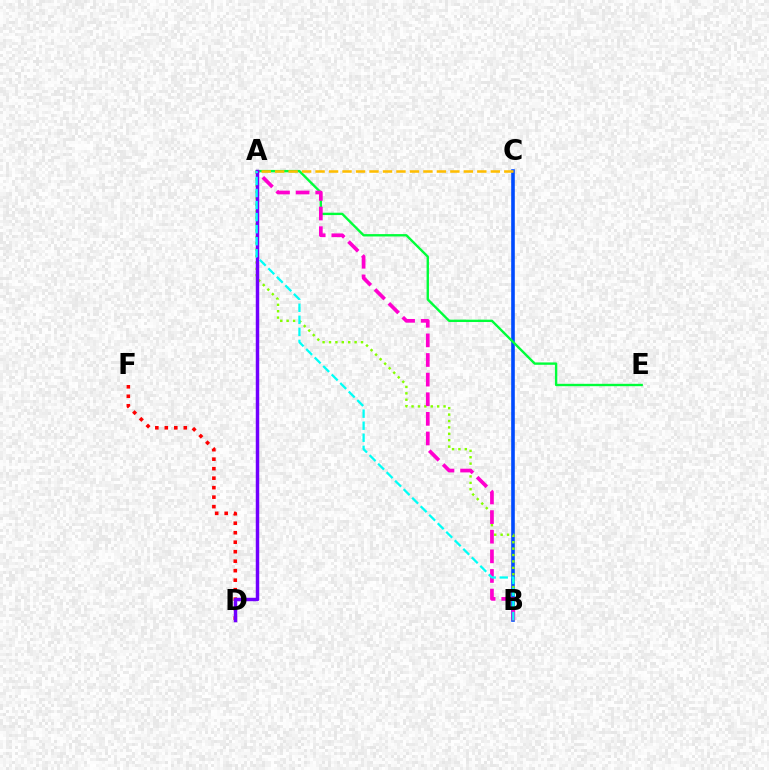{('B', 'C'): [{'color': '#004bff', 'line_style': 'solid', 'thickness': 2.6}], ('D', 'F'): [{'color': '#ff0000', 'line_style': 'dotted', 'thickness': 2.58}], ('A', 'E'): [{'color': '#00ff39', 'line_style': 'solid', 'thickness': 1.71}], ('A', 'C'): [{'color': '#ffbd00', 'line_style': 'dashed', 'thickness': 1.83}], ('A', 'B'): [{'color': '#84ff00', 'line_style': 'dotted', 'thickness': 1.74}, {'color': '#ff00cf', 'line_style': 'dashed', 'thickness': 2.67}, {'color': '#00fff6', 'line_style': 'dashed', 'thickness': 1.64}], ('A', 'D'): [{'color': '#7200ff', 'line_style': 'solid', 'thickness': 2.49}]}